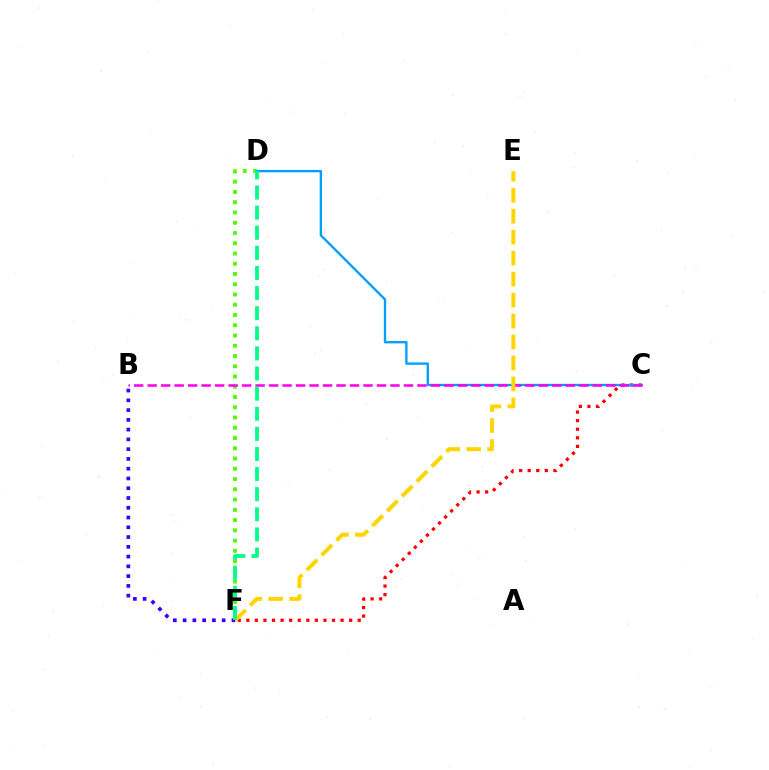{('B', 'F'): [{'color': '#3700ff', 'line_style': 'dotted', 'thickness': 2.65}], ('C', 'F'): [{'color': '#ff0000', 'line_style': 'dotted', 'thickness': 2.33}], ('D', 'F'): [{'color': '#4fff00', 'line_style': 'dotted', 'thickness': 2.79}, {'color': '#00ff86', 'line_style': 'dashed', 'thickness': 2.73}], ('C', 'D'): [{'color': '#009eff', 'line_style': 'solid', 'thickness': 1.67}], ('B', 'C'): [{'color': '#ff00ed', 'line_style': 'dashed', 'thickness': 1.83}], ('E', 'F'): [{'color': '#ffd500', 'line_style': 'dashed', 'thickness': 2.85}]}